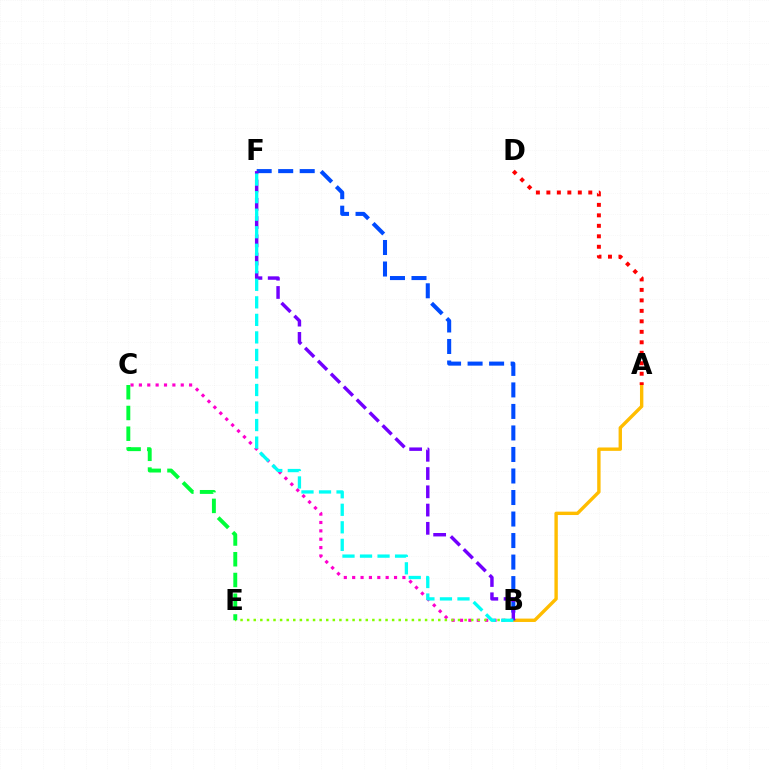{('B', 'C'): [{'color': '#ff00cf', 'line_style': 'dotted', 'thickness': 2.27}], ('A', 'B'): [{'color': '#ffbd00', 'line_style': 'solid', 'thickness': 2.44}], ('B', 'E'): [{'color': '#84ff00', 'line_style': 'dotted', 'thickness': 1.79}], ('B', 'F'): [{'color': '#004bff', 'line_style': 'dashed', 'thickness': 2.92}, {'color': '#7200ff', 'line_style': 'dashed', 'thickness': 2.48}, {'color': '#00fff6', 'line_style': 'dashed', 'thickness': 2.38}], ('C', 'E'): [{'color': '#00ff39', 'line_style': 'dashed', 'thickness': 2.82}], ('A', 'D'): [{'color': '#ff0000', 'line_style': 'dotted', 'thickness': 2.85}]}